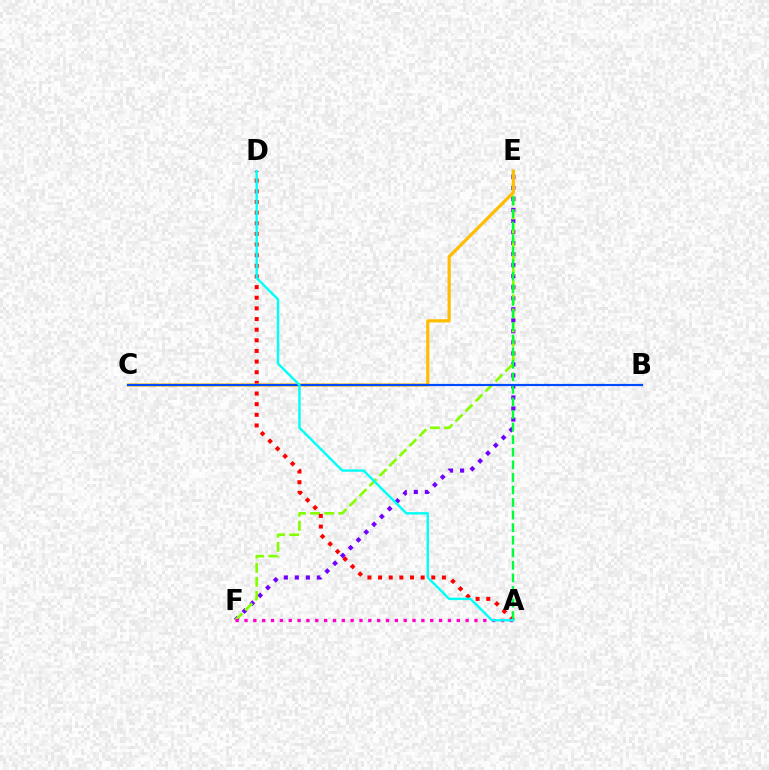{('E', 'F'): [{'color': '#7200ff', 'line_style': 'dotted', 'thickness': 3.0}, {'color': '#84ff00', 'line_style': 'dashed', 'thickness': 1.92}], ('A', 'D'): [{'color': '#ff0000', 'line_style': 'dotted', 'thickness': 2.89}, {'color': '#00fff6', 'line_style': 'solid', 'thickness': 1.73}], ('A', 'E'): [{'color': '#00ff39', 'line_style': 'dashed', 'thickness': 1.71}], ('A', 'F'): [{'color': '#ff00cf', 'line_style': 'dotted', 'thickness': 2.4}], ('C', 'E'): [{'color': '#ffbd00', 'line_style': 'solid', 'thickness': 2.29}], ('B', 'C'): [{'color': '#004bff', 'line_style': 'solid', 'thickness': 1.57}]}